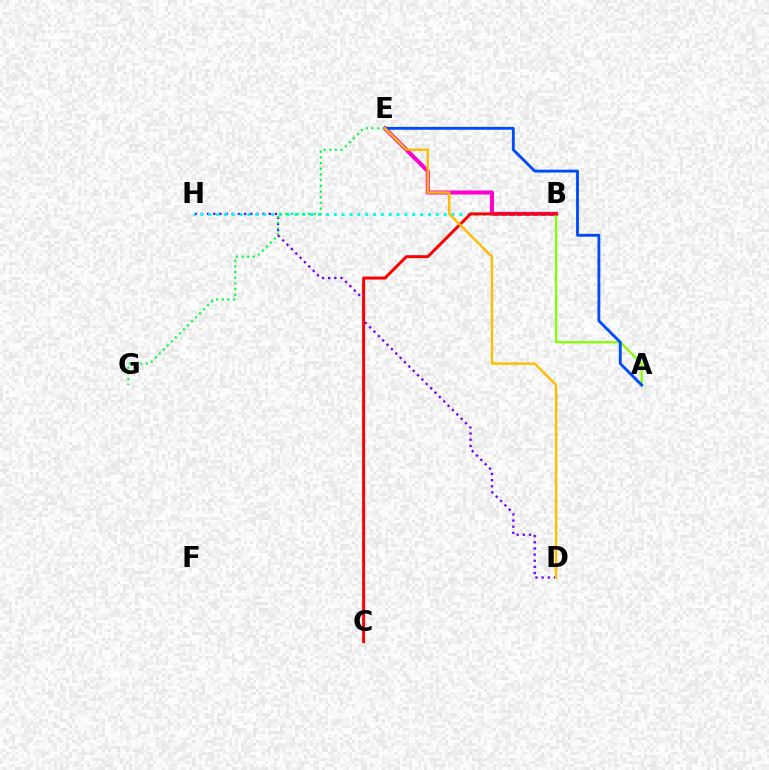{('D', 'H'): [{'color': '#7200ff', 'line_style': 'dotted', 'thickness': 1.67}], ('B', 'E'): [{'color': '#ff00cf', 'line_style': 'solid', 'thickness': 2.92}], ('B', 'H'): [{'color': '#00fff6', 'line_style': 'dotted', 'thickness': 2.13}], ('A', 'B'): [{'color': '#84ff00', 'line_style': 'solid', 'thickness': 1.61}], ('A', 'E'): [{'color': '#004bff', 'line_style': 'solid', 'thickness': 2.06}], ('E', 'G'): [{'color': '#00ff39', 'line_style': 'dotted', 'thickness': 1.55}], ('B', 'C'): [{'color': '#ff0000', 'line_style': 'solid', 'thickness': 2.13}], ('D', 'E'): [{'color': '#ffbd00', 'line_style': 'solid', 'thickness': 1.75}]}